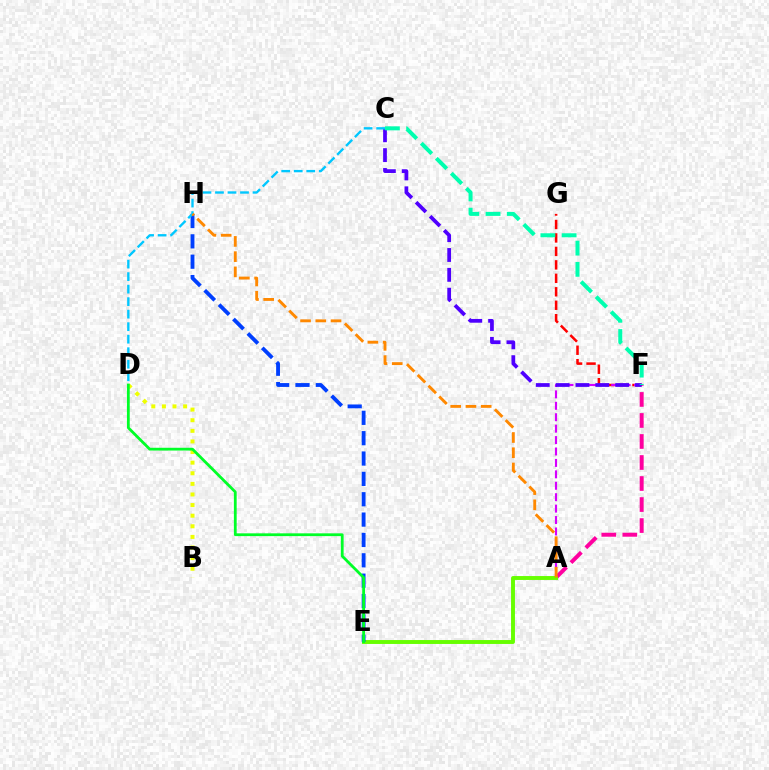{('F', 'G'): [{'color': '#ff0000', 'line_style': 'dashed', 'thickness': 1.83}], ('A', 'F'): [{'color': '#d600ff', 'line_style': 'dashed', 'thickness': 1.55}, {'color': '#ff00a0', 'line_style': 'dashed', 'thickness': 2.86}], ('C', 'F'): [{'color': '#4f00ff', 'line_style': 'dashed', 'thickness': 2.7}, {'color': '#00ffaf', 'line_style': 'dashed', 'thickness': 2.88}], ('A', 'E'): [{'color': '#66ff00', 'line_style': 'solid', 'thickness': 2.81}], ('E', 'H'): [{'color': '#003fff', 'line_style': 'dashed', 'thickness': 2.76}], ('C', 'D'): [{'color': '#00c7ff', 'line_style': 'dashed', 'thickness': 1.7}], ('B', 'D'): [{'color': '#eeff00', 'line_style': 'dotted', 'thickness': 2.88}], ('A', 'H'): [{'color': '#ff8800', 'line_style': 'dashed', 'thickness': 2.07}], ('D', 'E'): [{'color': '#00ff27', 'line_style': 'solid', 'thickness': 2.0}]}